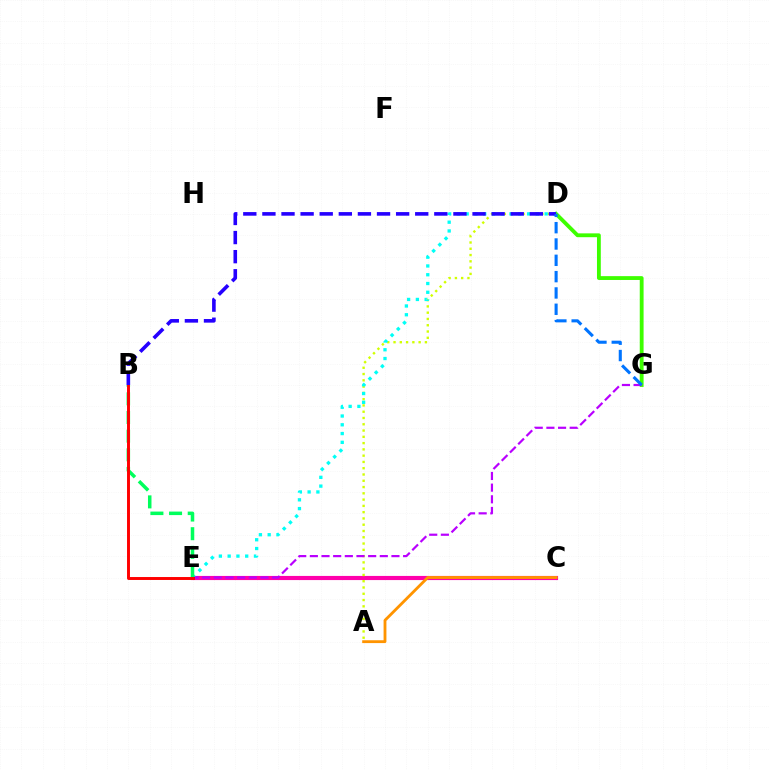{('D', 'G'): [{'color': '#3dff00', 'line_style': 'solid', 'thickness': 2.76}, {'color': '#0074ff', 'line_style': 'dashed', 'thickness': 2.22}], ('C', 'E'): [{'color': '#ff00ac', 'line_style': 'solid', 'thickness': 2.98}], ('A', 'D'): [{'color': '#d1ff00', 'line_style': 'dotted', 'thickness': 1.71}], ('D', 'E'): [{'color': '#00fff6', 'line_style': 'dotted', 'thickness': 2.38}], ('E', 'G'): [{'color': '#b900ff', 'line_style': 'dashed', 'thickness': 1.58}], ('B', 'E'): [{'color': '#00ff5c', 'line_style': 'dashed', 'thickness': 2.53}, {'color': '#ff0000', 'line_style': 'solid', 'thickness': 2.11}], ('A', 'C'): [{'color': '#ff9400', 'line_style': 'solid', 'thickness': 2.04}], ('B', 'D'): [{'color': '#2500ff', 'line_style': 'dashed', 'thickness': 2.6}]}